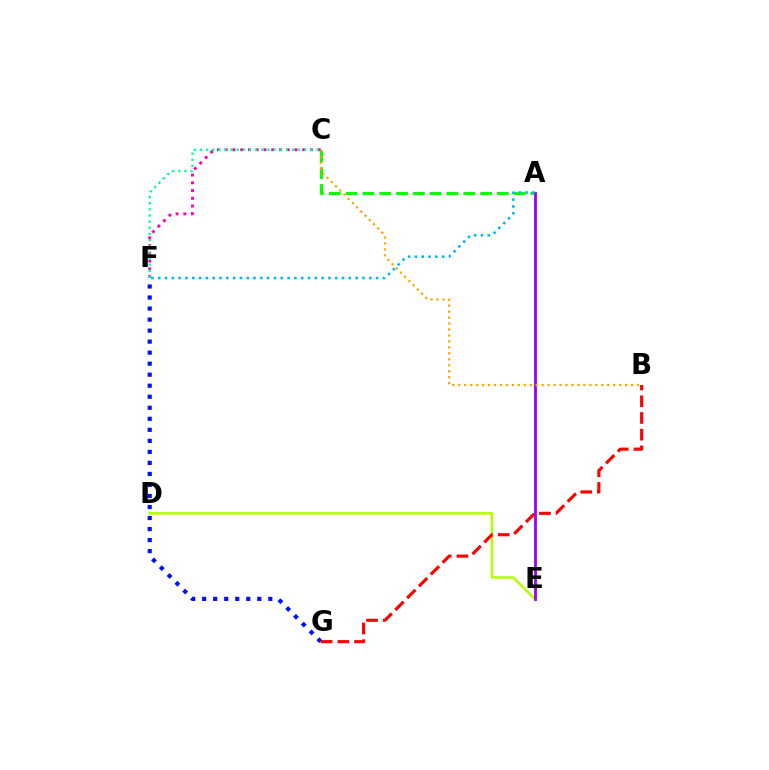{('D', 'E'): [{'color': '#b3ff00', 'line_style': 'solid', 'thickness': 1.82}], ('F', 'G'): [{'color': '#0010ff', 'line_style': 'dotted', 'thickness': 3.0}], ('A', 'C'): [{'color': '#08ff00', 'line_style': 'dashed', 'thickness': 2.28}], ('B', 'G'): [{'color': '#ff0000', 'line_style': 'dashed', 'thickness': 2.27}], ('A', 'E'): [{'color': '#9b00ff', 'line_style': 'solid', 'thickness': 2.02}], ('B', 'C'): [{'color': '#ffa500', 'line_style': 'dotted', 'thickness': 1.62}], ('C', 'F'): [{'color': '#ff00bd', 'line_style': 'dotted', 'thickness': 2.11}, {'color': '#00ff9d', 'line_style': 'dotted', 'thickness': 1.67}], ('A', 'F'): [{'color': '#00b5ff', 'line_style': 'dotted', 'thickness': 1.85}]}